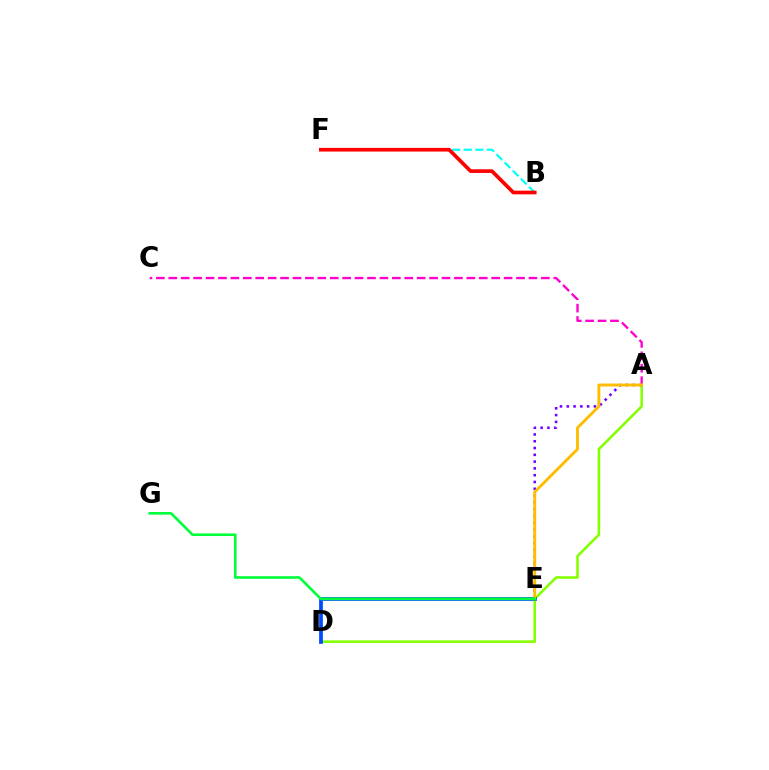{('A', 'C'): [{'color': '#ff00cf', 'line_style': 'dashed', 'thickness': 1.69}], ('A', 'D'): [{'color': '#84ff00', 'line_style': 'solid', 'thickness': 1.86}], ('B', 'F'): [{'color': '#00fff6', 'line_style': 'dashed', 'thickness': 1.56}, {'color': '#ff0000', 'line_style': 'solid', 'thickness': 2.65}], ('A', 'E'): [{'color': '#7200ff', 'line_style': 'dotted', 'thickness': 1.84}, {'color': '#ffbd00', 'line_style': 'solid', 'thickness': 2.08}], ('D', 'E'): [{'color': '#004bff', 'line_style': 'solid', 'thickness': 2.69}], ('E', 'G'): [{'color': '#00ff39', 'line_style': 'solid', 'thickness': 1.89}]}